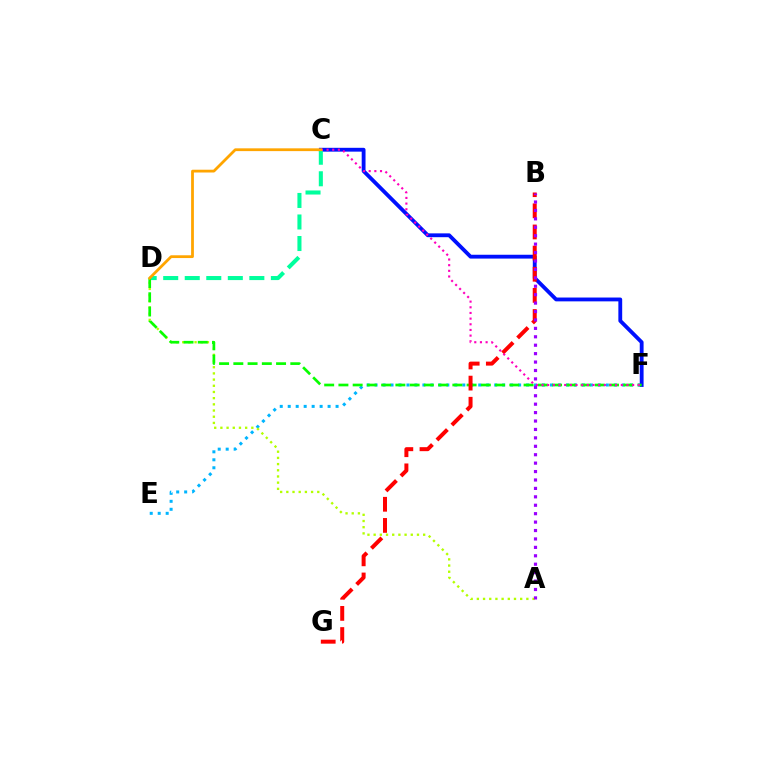{('E', 'F'): [{'color': '#00b5ff', 'line_style': 'dotted', 'thickness': 2.17}], ('A', 'D'): [{'color': '#b3ff00', 'line_style': 'dotted', 'thickness': 1.68}], ('C', 'F'): [{'color': '#0010ff', 'line_style': 'solid', 'thickness': 2.76}, {'color': '#ff00bd', 'line_style': 'dotted', 'thickness': 1.54}], ('C', 'D'): [{'color': '#00ff9d', 'line_style': 'dashed', 'thickness': 2.93}, {'color': '#ffa500', 'line_style': 'solid', 'thickness': 2.0}], ('D', 'F'): [{'color': '#08ff00', 'line_style': 'dashed', 'thickness': 1.93}], ('B', 'G'): [{'color': '#ff0000', 'line_style': 'dashed', 'thickness': 2.87}], ('A', 'B'): [{'color': '#9b00ff', 'line_style': 'dotted', 'thickness': 2.29}]}